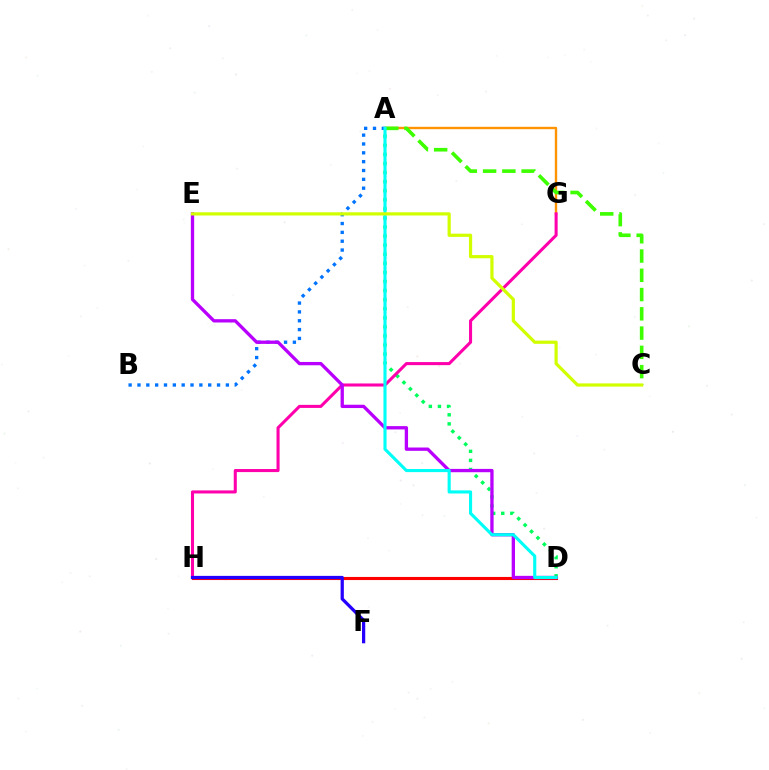{('A', 'G'): [{'color': '#ff9400', 'line_style': 'solid', 'thickness': 1.71}], ('A', 'C'): [{'color': '#3dff00', 'line_style': 'dashed', 'thickness': 2.62}], ('D', 'H'): [{'color': '#ff0000', 'line_style': 'solid', 'thickness': 2.23}], ('A', 'D'): [{'color': '#00ff5c', 'line_style': 'dotted', 'thickness': 2.47}, {'color': '#00fff6', 'line_style': 'solid', 'thickness': 2.24}], ('A', 'B'): [{'color': '#0074ff', 'line_style': 'dotted', 'thickness': 2.4}], ('G', 'H'): [{'color': '#ff00ac', 'line_style': 'solid', 'thickness': 2.2}], ('D', 'E'): [{'color': '#b900ff', 'line_style': 'solid', 'thickness': 2.39}], ('F', 'H'): [{'color': '#2500ff', 'line_style': 'solid', 'thickness': 2.34}], ('C', 'E'): [{'color': '#d1ff00', 'line_style': 'solid', 'thickness': 2.31}]}